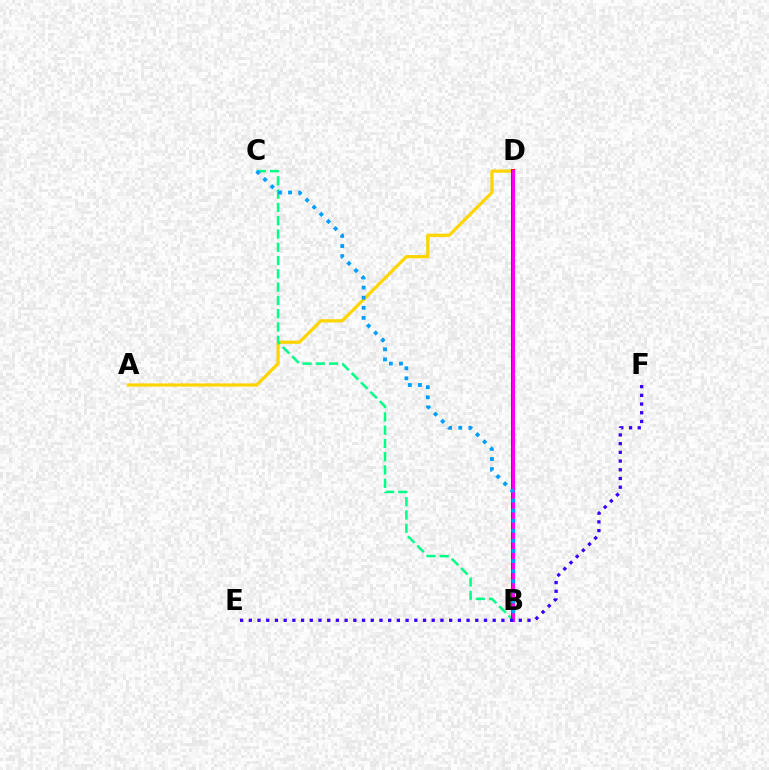{('B', 'D'): [{'color': '#4fff00', 'line_style': 'solid', 'thickness': 2.75}, {'color': '#ff0000', 'line_style': 'solid', 'thickness': 2.89}, {'color': '#ff00ed', 'line_style': 'solid', 'thickness': 2.26}], ('A', 'D'): [{'color': '#ffd500', 'line_style': 'solid', 'thickness': 2.31}], ('B', 'C'): [{'color': '#00ff86', 'line_style': 'dashed', 'thickness': 1.8}, {'color': '#009eff', 'line_style': 'dotted', 'thickness': 2.74}], ('E', 'F'): [{'color': '#3700ff', 'line_style': 'dotted', 'thickness': 2.37}]}